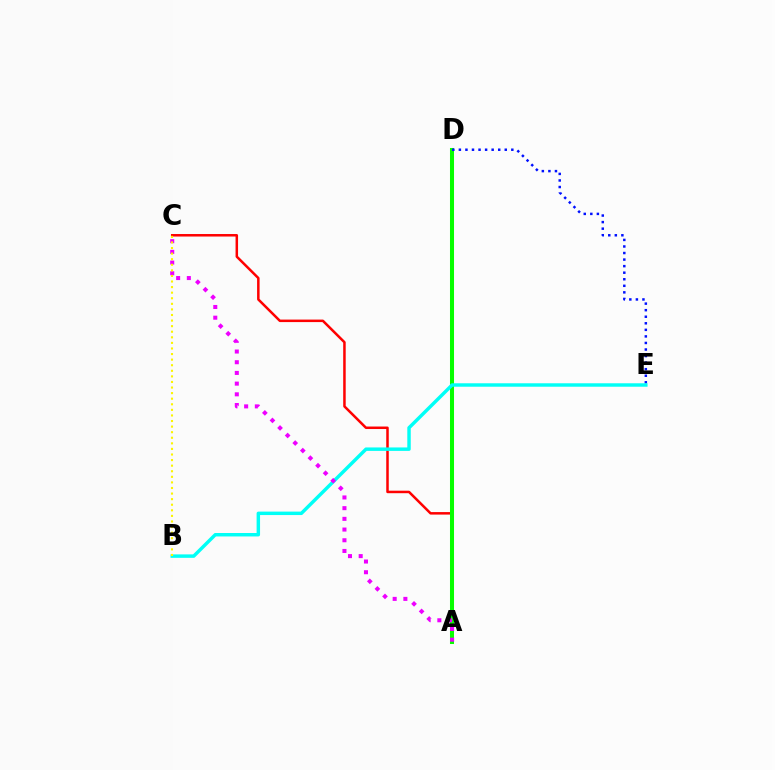{('A', 'C'): [{'color': '#ff0000', 'line_style': 'solid', 'thickness': 1.8}, {'color': '#ee00ff', 'line_style': 'dotted', 'thickness': 2.91}], ('A', 'D'): [{'color': '#08ff00', 'line_style': 'solid', 'thickness': 2.91}], ('D', 'E'): [{'color': '#0010ff', 'line_style': 'dotted', 'thickness': 1.78}], ('B', 'E'): [{'color': '#00fff6', 'line_style': 'solid', 'thickness': 2.48}], ('B', 'C'): [{'color': '#fcf500', 'line_style': 'dotted', 'thickness': 1.52}]}